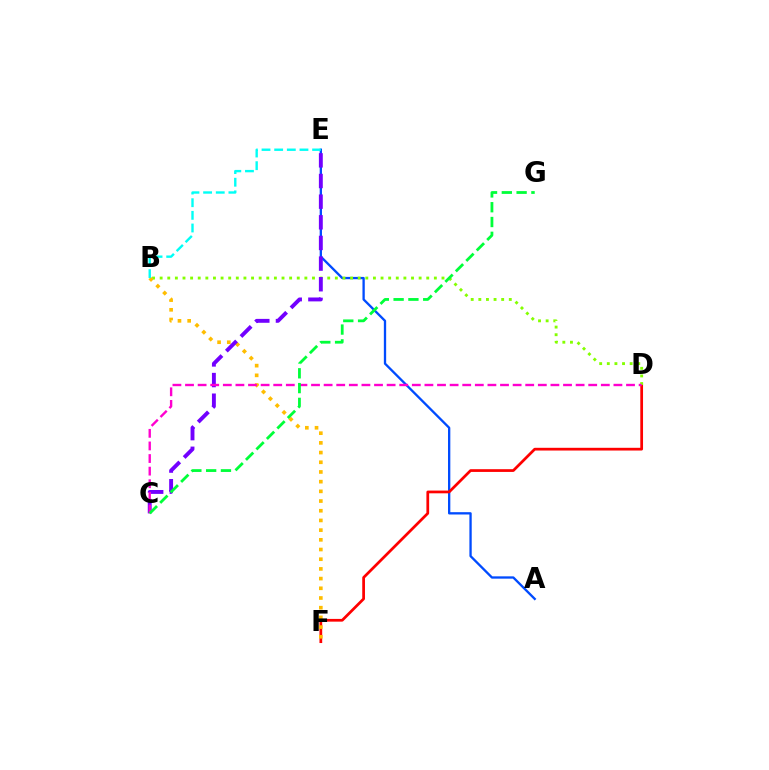{('A', 'E'): [{'color': '#004bff', 'line_style': 'solid', 'thickness': 1.67}], ('D', 'F'): [{'color': '#ff0000', 'line_style': 'solid', 'thickness': 1.97}], ('B', 'D'): [{'color': '#84ff00', 'line_style': 'dotted', 'thickness': 2.07}], ('B', 'F'): [{'color': '#ffbd00', 'line_style': 'dotted', 'thickness': 2.63}], ('B', 'E'): [{'color': '#00fff6', 'line_style': 'dashed', 'thickness': 1.72}], ('C', 'E'): [{'color': '#7200ff', 'line_style': 'dashed', 'thickness': 2.8}], ('C', 'D'): [{'color': '#ff00cf', 'line_style': 'dashed', 'thickness': 1.71}], ('C', 'G'): [{'color': '#00ff39', 'line_style': 'dashed', 'thickness': 2.01}]}